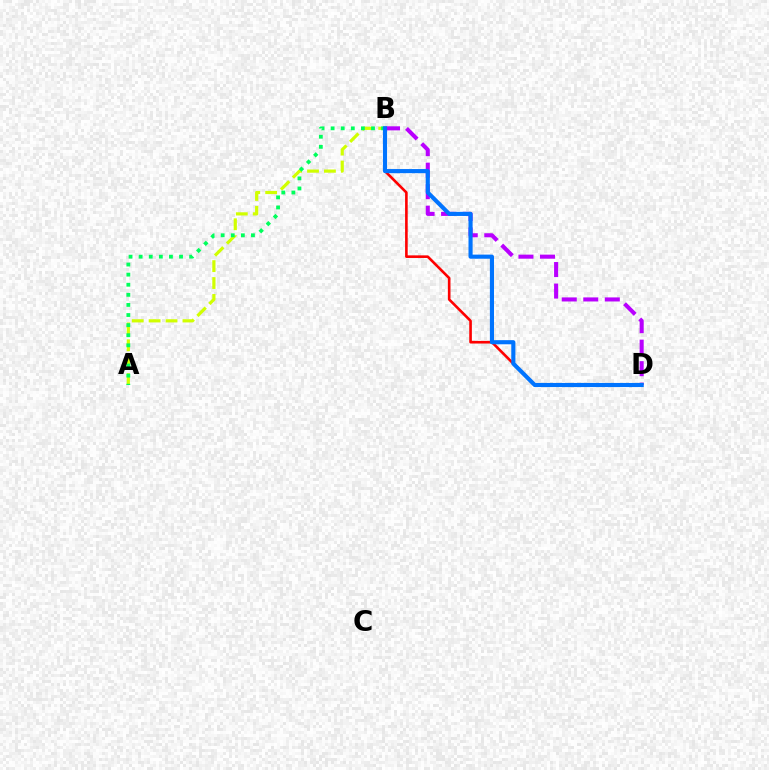{('A', 'B'): [{'color': '#d1ff00', 'line_style': 'dashed', 'thickness': 2.3}, {'color': '#00ff5c', 'line_style': 'dotted', 'thickness': 2.74}], ('B', 'D'): [{'color': '#ff0000', 'line_style': 'solid', 'thickness': 1.88}, {'color': '#b900ff', 'line_style': 'dashed', 'thickness': 2.92}, {'color': '#0074ff', 'line_style': 'solid', 'thickness': 2.97}]}